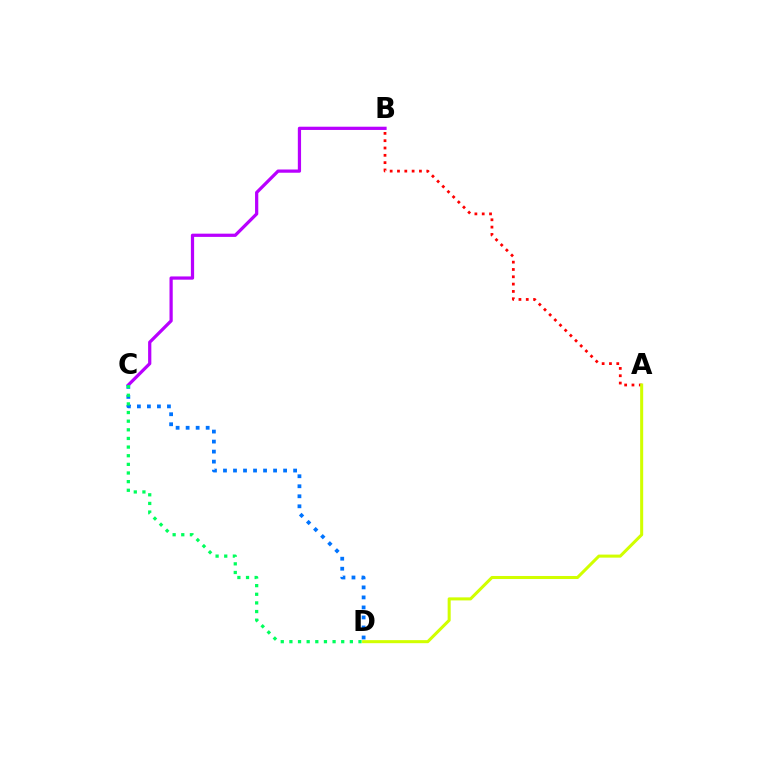{('A', 'B'): [{'color': '#ff0000', 'line_style': 'dotted', 'thickness': 1.99}], ('A', 'D'): [{'color': '#d1ff00', 'line_style': 'solid', 'thickness': 2.19}], ('B', 'C'): [{'color': '#b900ff', 'line_style': 'solid', 'thickness': 2.33}], ('C', 'D'): [{'color': '#0074ff', 'line_style': 'dotted', 'thickness': 2.72}, {'color': '#00ff5c', 'line_style': 'dotted', 'thickness': 2.35}]}